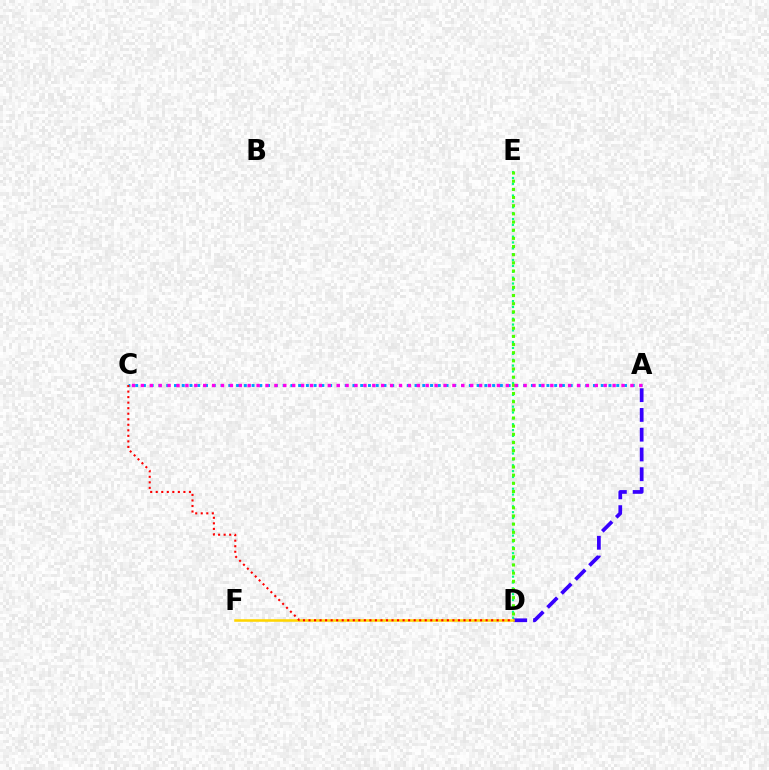{('D', 'E'): [{'color': '#00ff86', 'line_style': 'dotted', 'thickness': 1.59}, {'color': '#4fff00', 'line_style': 'dotted', 'thickness': 2.22}], ('A', 'D'): [{'color': '#3700ff', 'line_style': 'dashed', 'thickness': 2.68}], ('A', 'C'): [{'color': '#009eff', 'line_style': 'dotted', 'thickness': 2.11}, {'color': '#ff00ed', 'line_style': 'dotted', 'thickness': 2.42}], ('D', 'F'): [{'color': '#ffd500', 'line_style': 'solid', 'thickness': 1.85}], ('C', 'D'): [{'color': '#ff0000', 'line_style': 'dotted', 'thickness': 1.5}]}